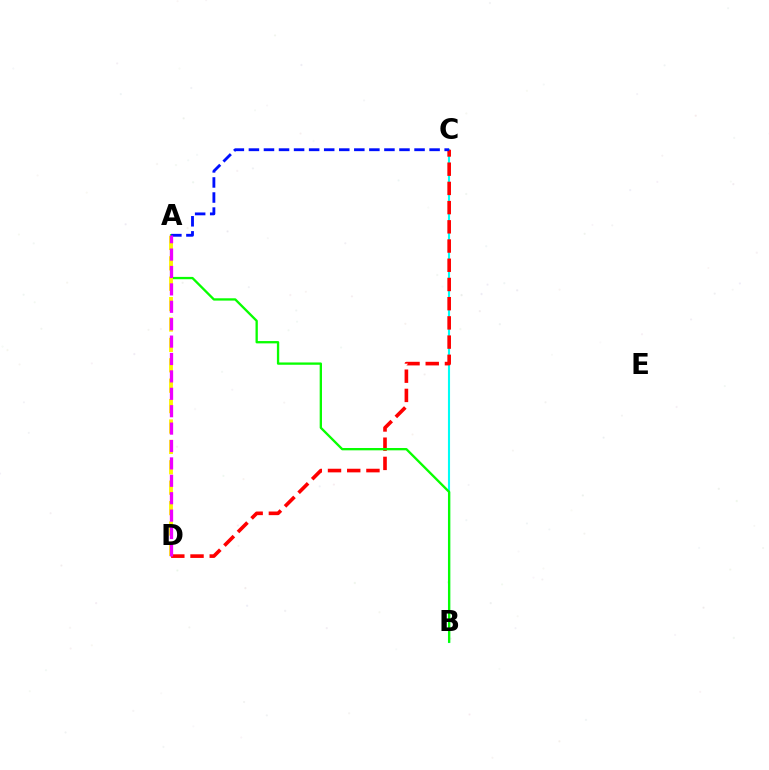{('B', 'C'): [{'color': '#00fff6', 'line_style': 'solid', 'thickness': 1.52}], ('C', 'D'): [{'color': '#ff0000', 'line_style': 'dashed', 'thickness': 2.61}], ('A', 'B'): [{'color': '#08ff00', 'line_style': 'solid', 'thickness': 1.67}], ('A', 'D'): [{'color': '#fcf500', 'line_style': 'dashed', 'thickness': 2.77}, {'color': '#ee00ff', 'line_style': 'dashed', 'thickness': 2.36}], ('A', 'C'): [{'color': '#0010ff', 'line_style': 'dashed', 'thickness': 2.05}]}